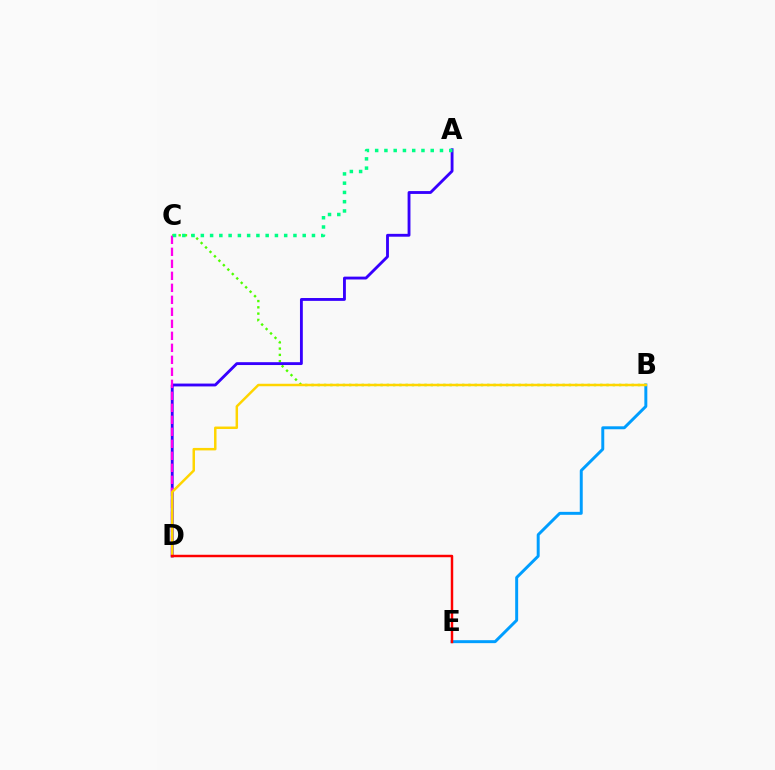{('B', 'E'): [{'color': '#009eff', 'line_style': 'solid', 'thickness': 2.13}], ('B', 'C'): [{'color': '#4fff00', 'line_style': 'dotted', 'thickness': 1.71}], ('A', 'D'): [{'color': '#3700ff', 'line_style': 'solid', 'thickness': 2.05}], ('C', 'D'): [{'color': '#ff00ed', 'line_style': 'dashed', 'thickness': 1.63}], ('B', 'D'): [{'color': '#ffd500', 'line_style': 'solid', 'thickness': 1.79}], ('A', 'C'): [{'color': '#00ff86', 'line_style': 'dotted', 'thickness': 2.52}], ('D', 'E'): [{'color': '#ff0000', 'line_style': 'solid', 'thickness': 1.77}]}